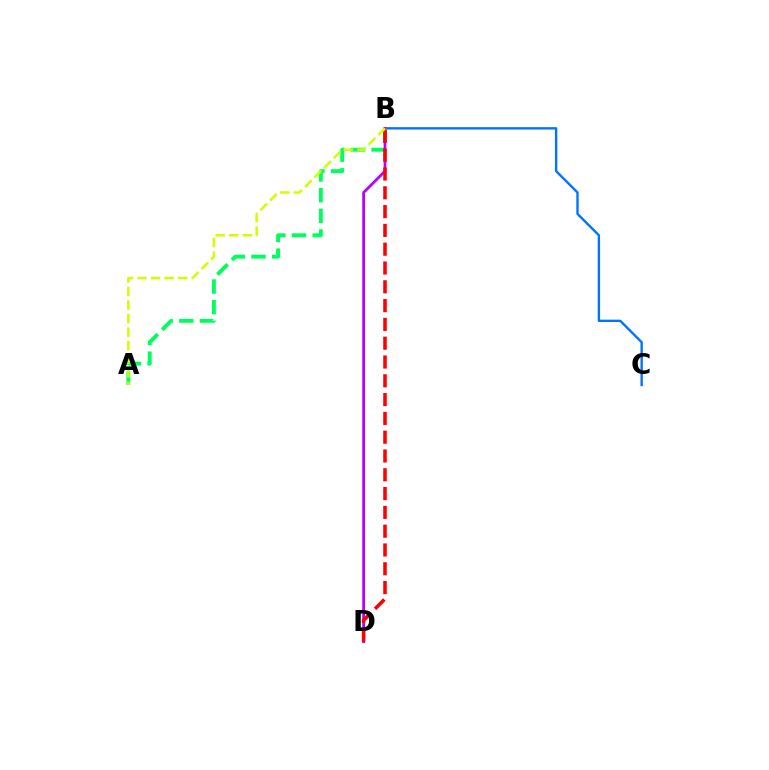{('B', 'C'): [{'color': '#0074ff', 'line_style': 'solid', 'thickness': 1.71}], ('A', 'B'): [{'color': '#00ff5c', 'line_style': 'dashed', 'thickness': 2.8}, {'color': '#d1ff00', 'line_style': 'dashed', 'thickness': 1.84}], ('B', 'D'): [{'color': '#b900ff', 'line_style': 'solid', 'thickness': 1.98}, {'color': '#ff0000', 'line_style': 'dashed', 'thickness': 2.55}]}